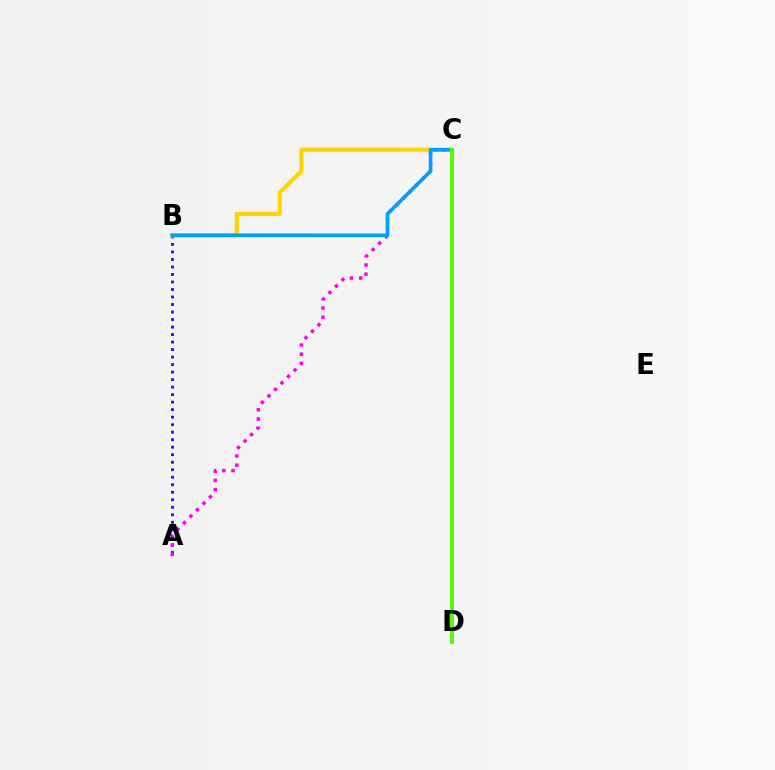{('C', 'D'): [{'color': '#00ff86', 'line_style': 'dotted', 'thickness': 1.99}, {'color': '#ff0000', 'line_style': 'dotted', 'thickness': 1.58}, {'color': '#4fff00', 'line_style': 'solid', 'thickness': 2.75}], ('A', 'B'): [{'color': '#3700ff', 'line_style': 'dotted', 'thickness': 2.04}], ('B', 'C'): [{'color': '#ffd500', 'line_style': 'solid', 'thickness': 2.99}, {'color': '#009eff', 'line_style': 'solid', 'thickness': 2.59}], ('A', 'C'): [{'color': '#ff00ed', 'line_style': 'dotted', 'thickness': 2.5}]}